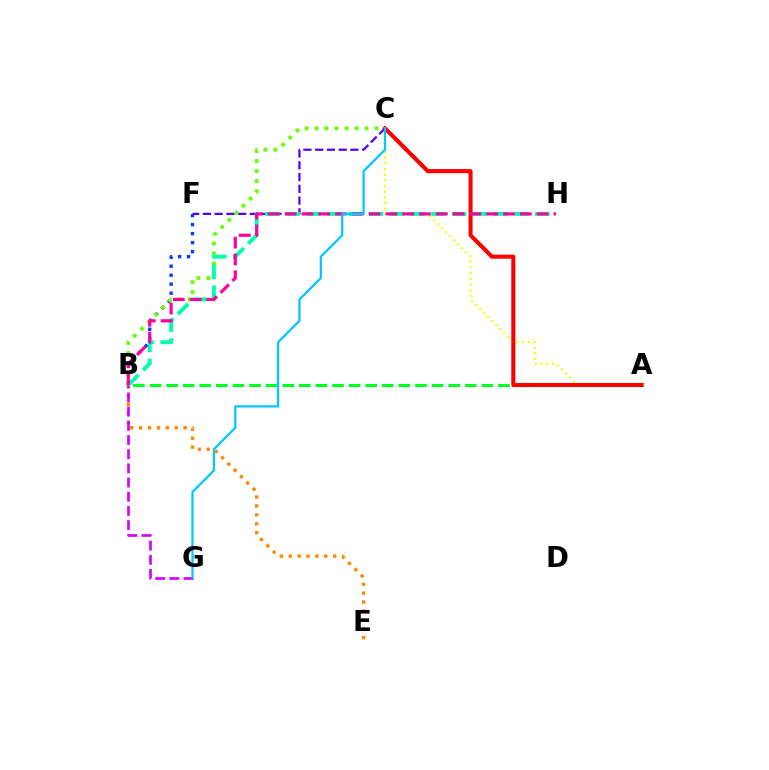{('B', 'E'): [{'color': '#ff8800', 'line_style': 'dotted', 'thickness': 2.42}], ('B', 'G'): [{'color': '#d600ff', 'line_style': 'dashed', 'thickness': 1.93}], ('A', 'C'): [{'color': '#eeff00', 'line_style': 'dotted', 'thickness': 1.54}, {'color': '#ff0000', 'line_style': 'solid', 'thickness': 2.91}], ('C', 'F'): [{'color': '#4f00ff', 'line_style': 'dashed', 'thickness': 1.6}], ('B', 'F'): [{'color': '#003fff', 'line_style': 'dotted', 'thickness': 2.44}], ('B', 'C'): [{'color': '#66ff00', 'line_style': 'dotted', 'thickness': 2.72}], ('A', 'B'): [{'color': '#00ff27', 'line_style': 'dashed', 'thickness': 2.25}], ('B', 'H'): [{'color': '#00ffaf', 'line_style': 'dashed', 'thickness': 2.82}, {'color': '#ff00a0', 'line_style': 'dashed', 'thickness': 2.28}], ('C', 'G'): [{'color': '#00c7ff', 'line_style': 'solid', 'thickness': 1.61}]}